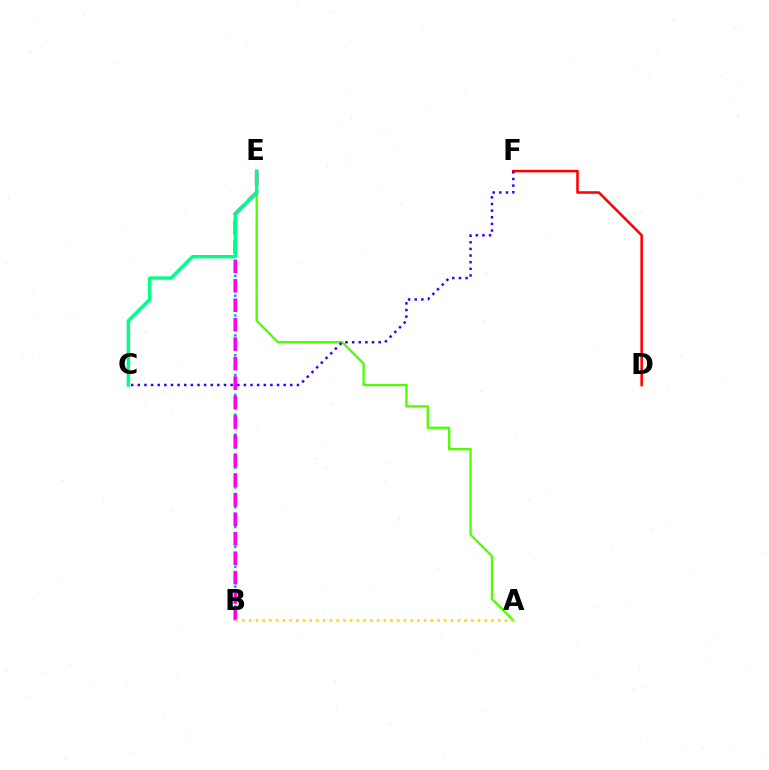{('B', 'E'): [{'color': '#009eff', 'line_style': 'dotted', 'thickness': 1.8}, {'color': '#ff00ed', 'line_style': 'dashed', 'thickness': 2.64}], ('A', 'E'): [{'color': '#4fff00', 'line_style': 'solid', 'thickness': 1.66}], ('A', 'B'): [{'color': '#ffd500', 'line_style': 'dotted', 'thickness': 1.83}], ('D', 'F'): [{'color': '#ff0000', 'line_style': 'solid', 'thickness': 1.84}], ('C', 'F'): [{'color': '#3700ff', 'line_style': 'dotted', 'thickness': 1.8}], ('C', 'E'): [{'color': '#00ff86', 'line_style': 'solid', 'thickness': 2.46}]}